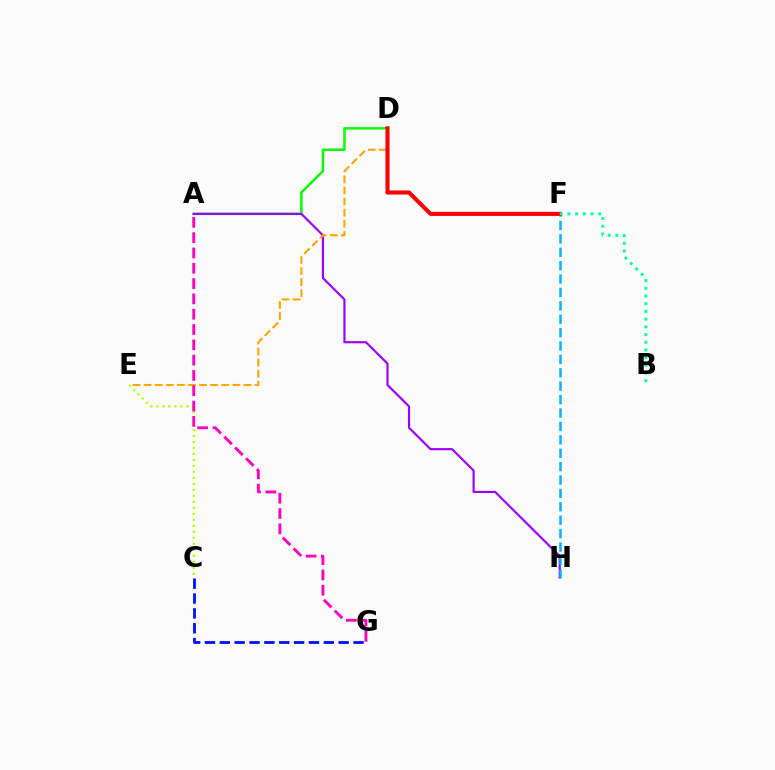{('A', 'D'): [{'color': '#08ff00', 'line_style': 'solid', 'thickness': 1.8}], ('A', 'H'): [{'color': '#9b00ff', 'line_style': 'solid', 'thickness': 1.56}], ('C', 'G'): [{'color': '#0010ff', 'line_style': 'dashed', 'thickness': 2.02}], ('D', 'E'): [{'color': '#ffa500', 'line_style': 'dashed', 'thickness': 1.51}], ('F', 'H'): [{'color': '#00b5ff', 'line_style': 'dashed', 'thickness': 1.82}], ('C', 'E'): [{'color': '#b3ff00', 'line_style': 'dotted', 'thickness': 1.63}], ('D', 'F'): [{'color': '#ff0000', 'line_style': 'solid', 'thickness': 2.94}], ('B', 'F'): [{'color': '#00ff9d', 'line_style': 'dotted', 'thickness': 2.09}], ('A', 'G'): [{'color': '#ff00bd', 'line_style': 'dashed', 'thickness': 2.08}]}